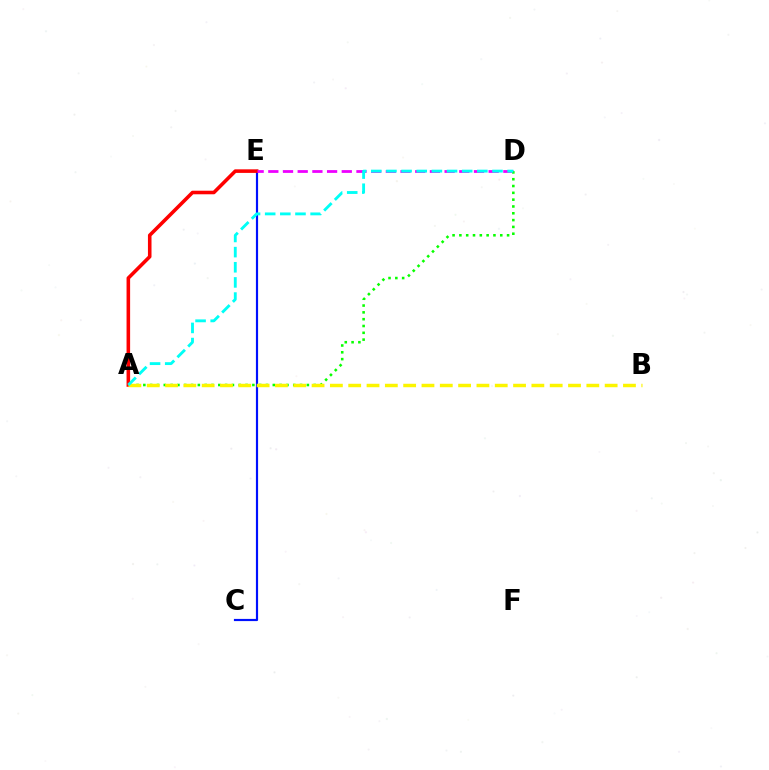{('C', 'E'): [{'color': '#0010ff', 'line_style': 'solid', 'thickness': 1.57}], ('A', 'E'): [{'color': '#ff0000', 'line_style': 'solid', 'thickness': 2.57}], ('D', 'E'): [{'color': '#ee00ff', 'line_style': 'dashed', 'thickness': 2.0}], ('A', 'D'): [{'color': '#08ff00', 'line_style': 'dotted', 'thickness': 1.85}, {'color': '#00fff6', 'line_style': 'dashed', 'thickness': 2.06}], ('A', 'B'): [{'color': '#fcf500', 'line_style': 'dashed', 'thickness': 2.49}]}